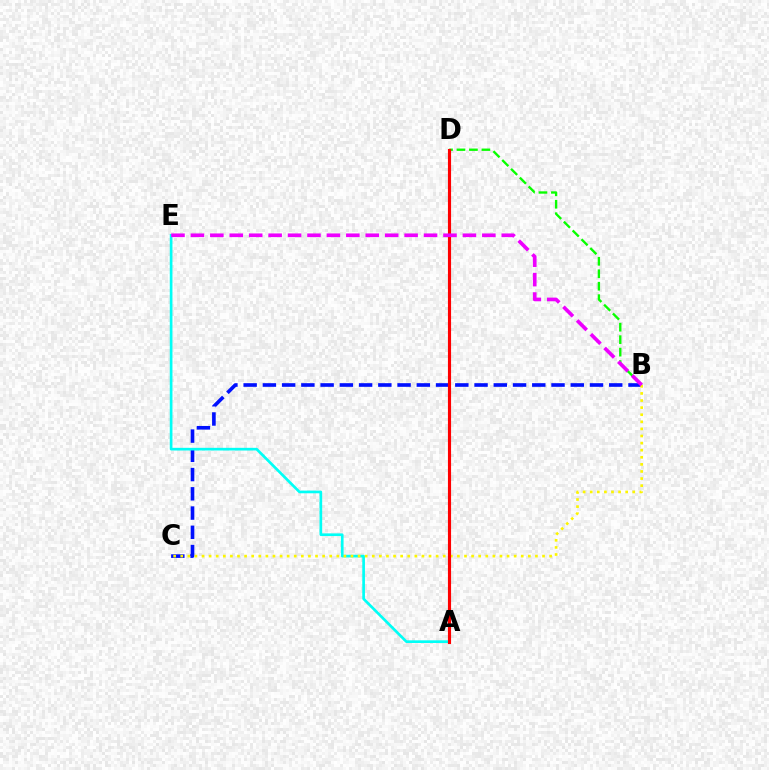{('B', 'C'): [{'color': '#0010ff', 'line_style': 'dashed', 'thickness': 2.61}, {'color': '#fcf500', 'line_style': 'dotted', 'thickness': 1.93}], ('B', 'D'): [{'color': '#08ff00', 'line_style': 'dashed', 'thickness': 1.69}], ('A', 'E'): [{'color': '#00fff6', 'line_style': 'solid', 'thickness': 1.93}], ('A', 'D'): [{'color': '#ff0000', 'line_style': 'solid', 'thickness': 2.25}], ('B', 'E'): [{'color': '#ee00ff', 'line_style': 'dashed', 'thickness': 2.64}]}